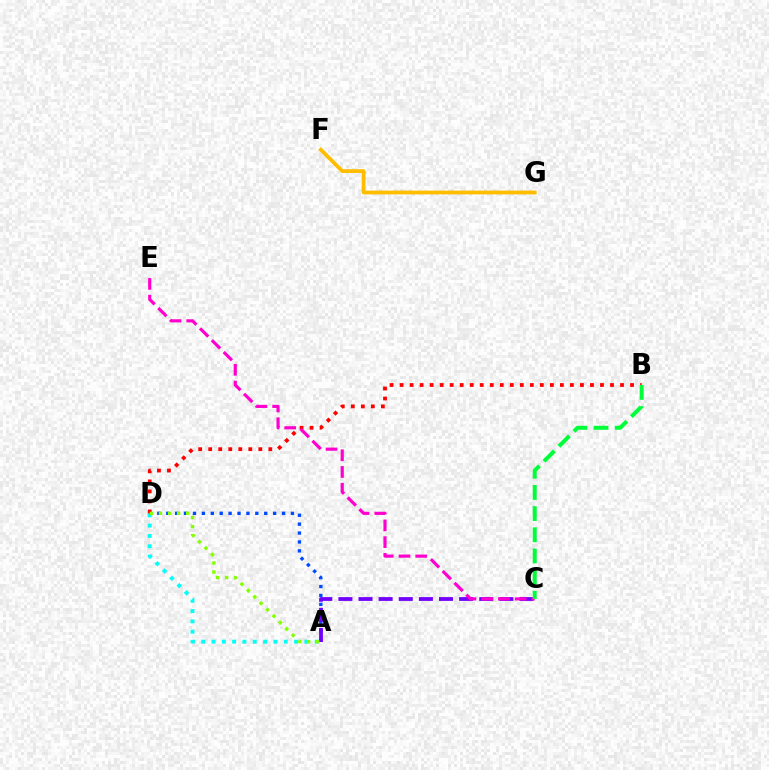{('A', 'D'): [{'color': '#00fff6', 'line_style': 'dotted', 'thickness': 2.8}, {'color': '#004bff', 'line_style': 'dotted', 'thickness': 2.42}, {'color': '#84ff00', 'line_style': 'dotted', 'thickness': 2.46}], ('B', 'D'): [{'color': '#ff0000', 'line_style': 'dotted', 'thickness': 2.72}], ('A', 'C'): [{'color': '#7200ff', 'line_style': 'dashed', 'thickness': 2.73}], ('C', 'E'): [{'color': '#ff00cf', 'line_style': 'dashed', 'thickness': 2.27}], ('F', 'G'): [{'color': '#ffbd00', 'line_style': 'solid', 'thickness': 2.74}], ('B', 'C'): [{'color': '#00ff39', 'line_style': 'dashed', 'thickness': 2.88}]}